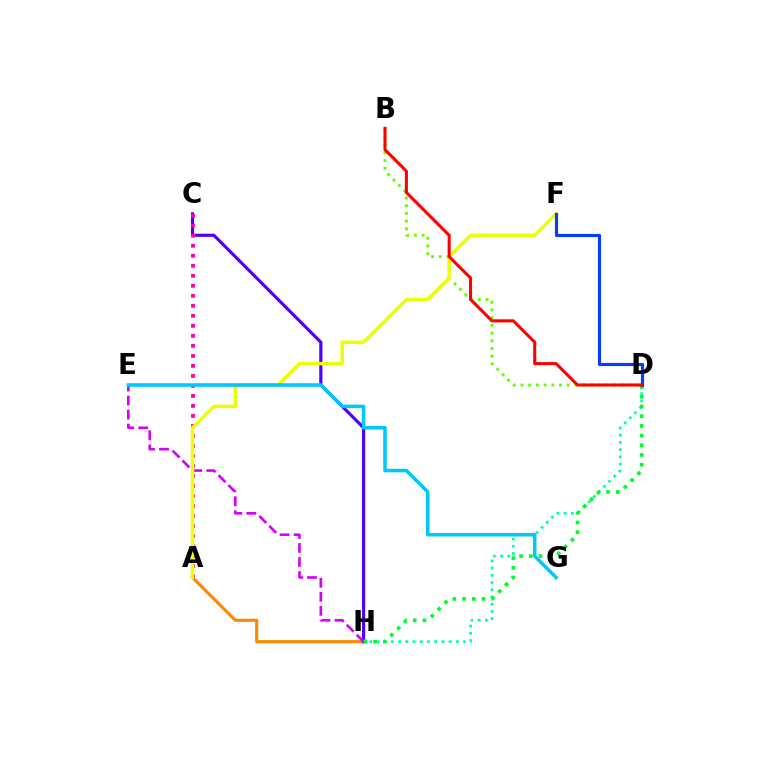{('A', 'H'): [{'color': '#ff8800', 'line_style': 'solid', 'thickness': 2.25}], ('D', 'H'): [{'color': '#00ffaf', 'line_style': 'dotted', 'thickness': 1.96}, {'color': '#00ff27', 'line_style': 'dotted', 'thickness': 2.63}], ('C', 'H'): [{'color': '#4f00ff', 'line_style': 'solid', 'thickness': 2.27}], ('A', 'C'): [{'color': '#ff00a0', 'line_style': 'dotted', 'thickness': 2.72}], ('E', 'H'): [{'color': '#d600ff', 'line_style': 'dashed', 'thickness': 1.91}], ('B', 'D'): [{'color': '#66ff00', 'line_style': 'dotted', 'thickness': 2.09}, {'color': '#ff0000', 'line_style': 'solid', 'thickness': 2.21}], ('A', 'F'): [{'color': '#eeff00', 'line_style': 'solid', 'thickness': 2.5}], ('E', 'G'): [{'color': '#00c7ff', 'line_style': 'solid', 'thickness': 2.55}], ('D', 'F'): [{'color': '#003fff', 'line_style': 'solid', 'thickness': 2.26}]}